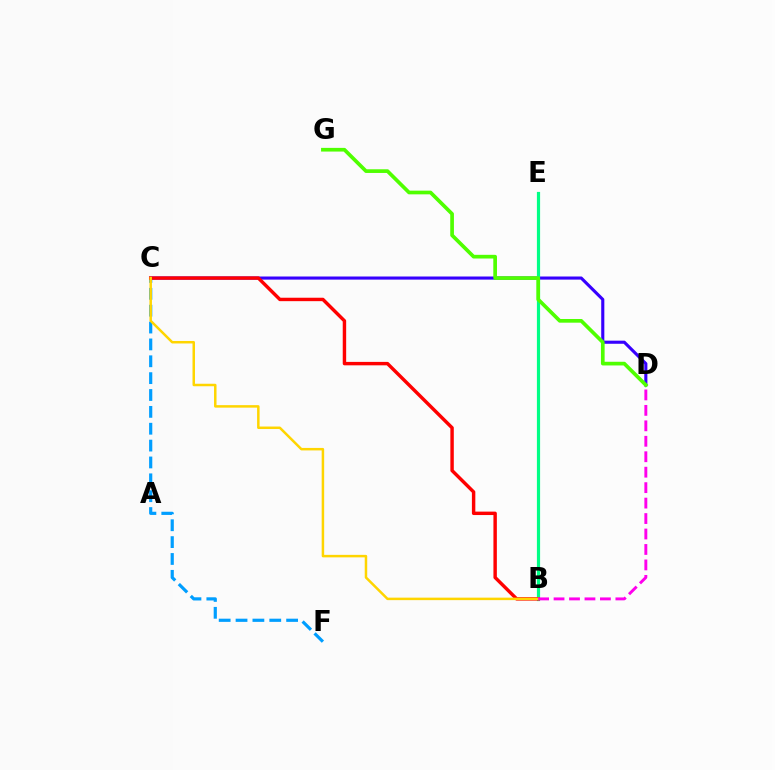{('C', 'D'): [{'color': '#3700ff', 'line_style': 'solid', 'thickness': 2.24}], ('C', 'F'): [{'color': '#009eff', 'line_style': 'dashed', 'thickness': 2.29}], ('B', 'E'): [{'color': '#00ff86', 'line_style': 'solid', 'thickness': 2.3}], ('B', 'C'): [{'color': '#ff0000', 'line_style': 'solid', 'thickness': 2.47}, {'color': '#ffd500', 'line_style': 'solid', 'thickness': 1.79}], ('D', 'G'): [{'color': '#4fff00', 'line_style': 'solid', 'thickness': 2.65}], ('B', 'D'): [{'color': '#ff00ed', 'line_style': 'dashed', 'thickness': 2.1}]}